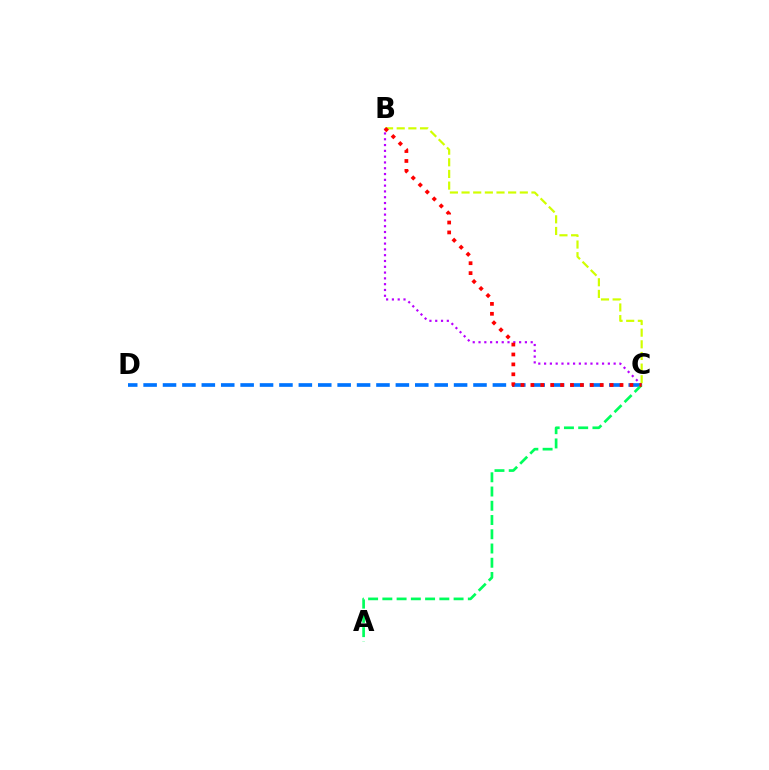{('B', 'C'): [{'color': '#b900ff', 'line_style': 'dotted', 'thickness': 1.57}, {'color': '#d1ff00', 'line_style': 'dashed', 'thickness': 1.58}, {'color': '#ff0000', 'line_style': 'dotted', 'thickness': 2.69}], ('C', 'D'): [{'color': '#0074ff', 'line_style': 'dashed', 'thickness': 2.64}], ('A', 'C'): [{'color': '#00ff5c', 'line_style': 'dashed', 'thickness': 1.94}]}